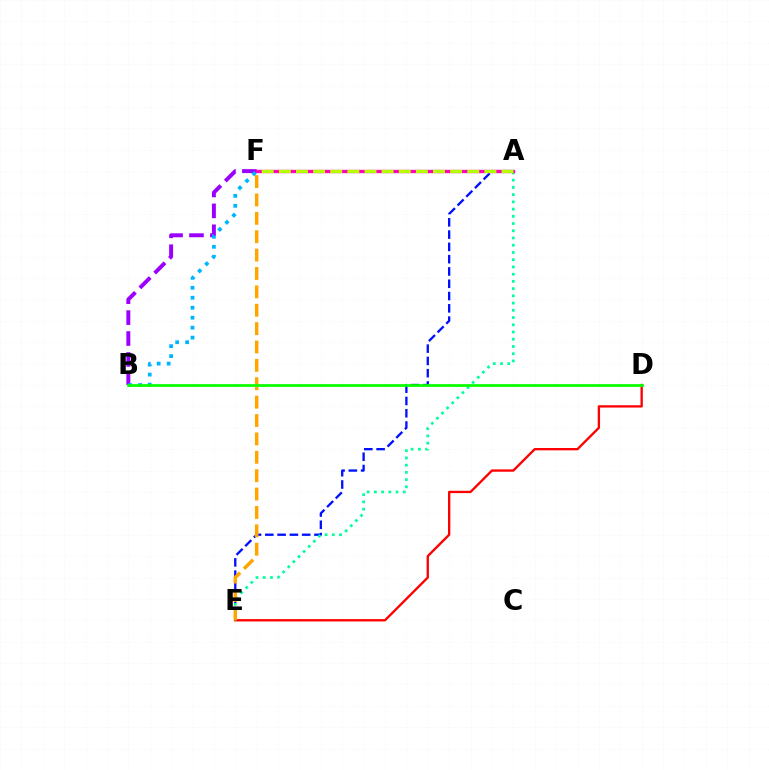{('A', 'E'): [{'color': '#0010ff', 'line_style': 'dashed', 'thickness': 1.67}, {'color': '#00ff9d', 'line_style': 'dotted', 'thickness': 1.96}], ('B', 'F'): [{'color': '#9b00ff', 'line_style': 'dashed', 'thickness': 2.84}, {'color': '#00b5ff', 'line_style': 'dotted', 'thickness': 2.71}], ('D', 'E'): [{'color': '#ff0000', 'line_style': 'solid', 'thickness': 1.68}], ('A', 'F'): [{'color': '#ff00bd', 'line_style': 'solid', 'thickness': 2.42}, {'color': '#b3ff00', 'line_style': 'dashed', 'thickness': 2.33}], ('E', 'F'): [{'color': '#ffa500', 'line_style': 'dashed', 'thickness': 2.5}], ('B', 'D'): [{'color': '#08ff00', 'line_style': 'solid', 'thickness': 1.97}]}